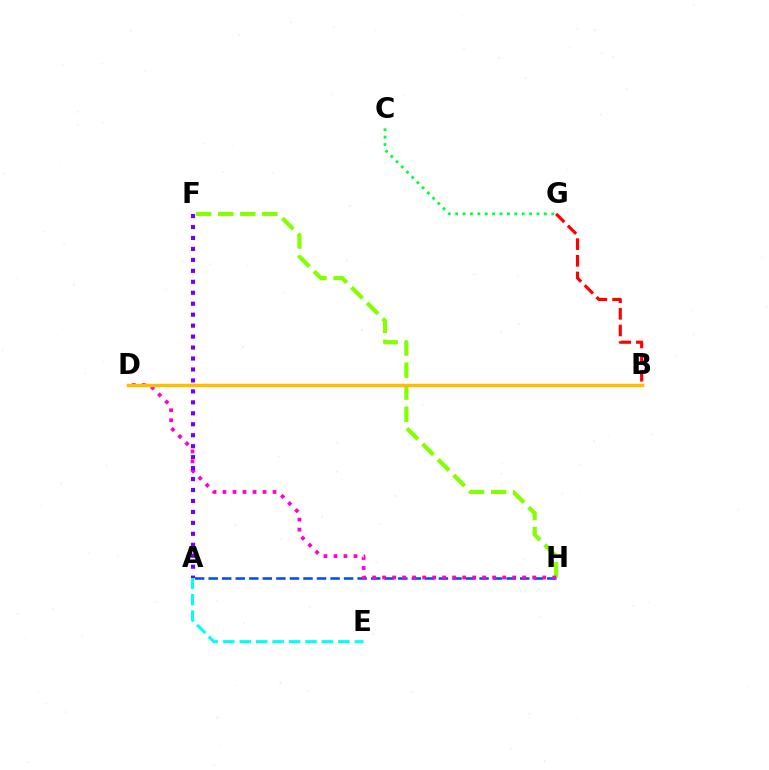{('B', 'G'): [{'color': '#ff0000', 'line_style': 'dashed', 'thickness': 2.26}], ('A', 'E'): [{'color': '#00fff6', 'line_style': 'dashed', 'thickness': 2.23}], ('C', 'G'): [{'color': '#00ff39', 'line_style': 'dotted', 'thickness': 2.01}], ('F', 'H'): [{'color': '#84ff00', 'line_style': 'dashed', 'thickness': 3.0}], ('A', 'H'): [{'color': '#004bff', 'line_style': 'dashed', 'thickness': 1.84}], ('D', 'H'): [{'color': '#ff00cf', 'line_style': 'dotted', 'thickness': 2.72}], ('B', 'D'): [{'color': '#ffbd00', 'line_style': 'solid', 'thickness': 2.49}], ('A', 'F'): [{'color': '#7200ff', 'line_style': 'dotted', 'thickness': 2.98}]}